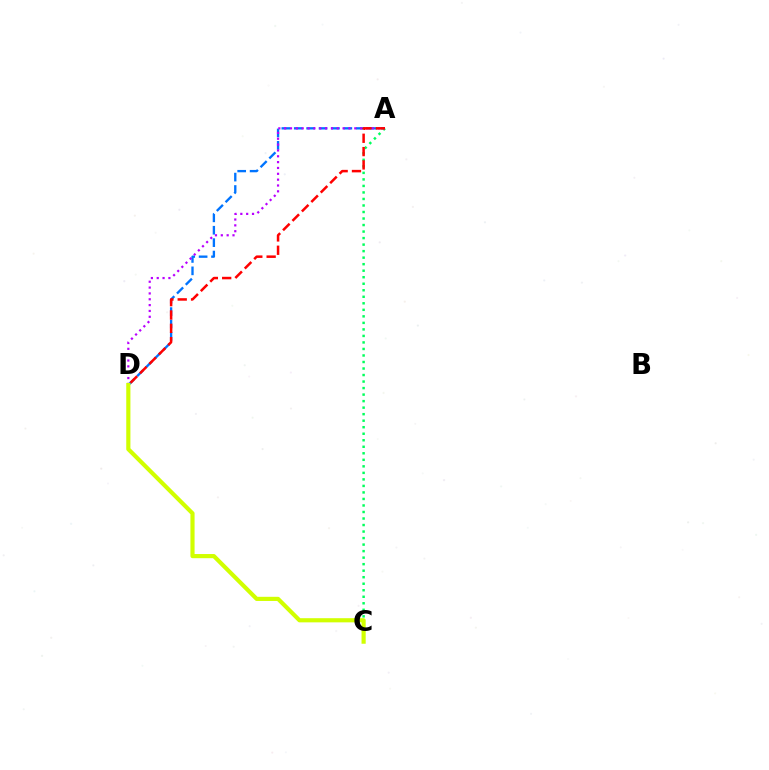{('A', 'D'): [{'color': '#0074ff', 'line_style': 'dashed', 'thickness': 1.68}, {'color': '#b900ff', 'line_style': 'dotted', 'thickness': 1.59}, {'color': '#ff0000', 'line_style': 'dashed', 'thickness': 1.81}], ('A', 'C'): [{'color': '#00ff5c', 'line_style': 'dotted', 'thickness': 1.77}], ('C', 'D'): [{'color': '#d1ff00', 'line_style': 'solid', 'thickness': 2.99}]}